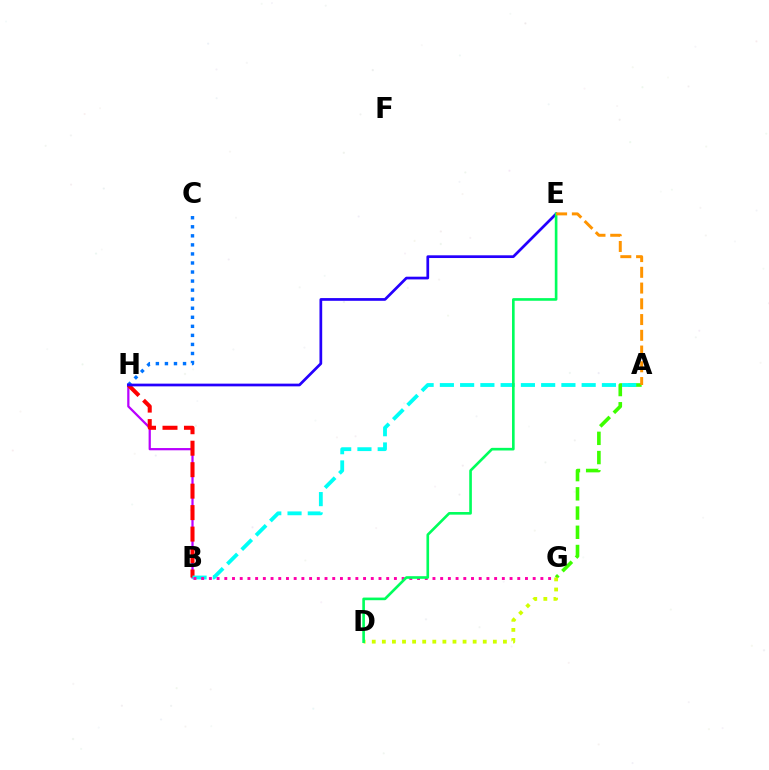{('C', 'H'): [{'color': '#0074ff', 'line_style': 'dotted', 'thickness': 2.46}], ('A', 'G'): [{'color': '#3dff00', 'line_style': 'dashed', 'thickness': 2.61}], ('B', 'H'): [{'color': '#b900ff', 'line_style': 'solid', 'thickness': 1.61}, {'color': '#ff0000', 'line_style': 'dashed', 'thickness': 2.92}], ('E', 'H'): [{'color': '#2500ff', 'line_style': 'solid', 'thickness': 1.96}], ('A', 'B'): [{'color': '#00fff6', 'line_style': 'dashed', 'thickness': 2.75}], ('B', 'G'): [{'color': '#ff00ac', 'line_style': 'dotted', 'thickness': 2.09}], ('D', 'G'): [{'color': '#d1ff00', 'line_style': 'dotted', 'thickness': 2.74}], ('D', 'E'): [{'color': '#00ff5c', 'line_style': 'solid', 'thickness': 1.9}], ('A', 'E'): [{'color': '#ff9400', 'line_style': 'dashed', 'thickness': 2.14}]}